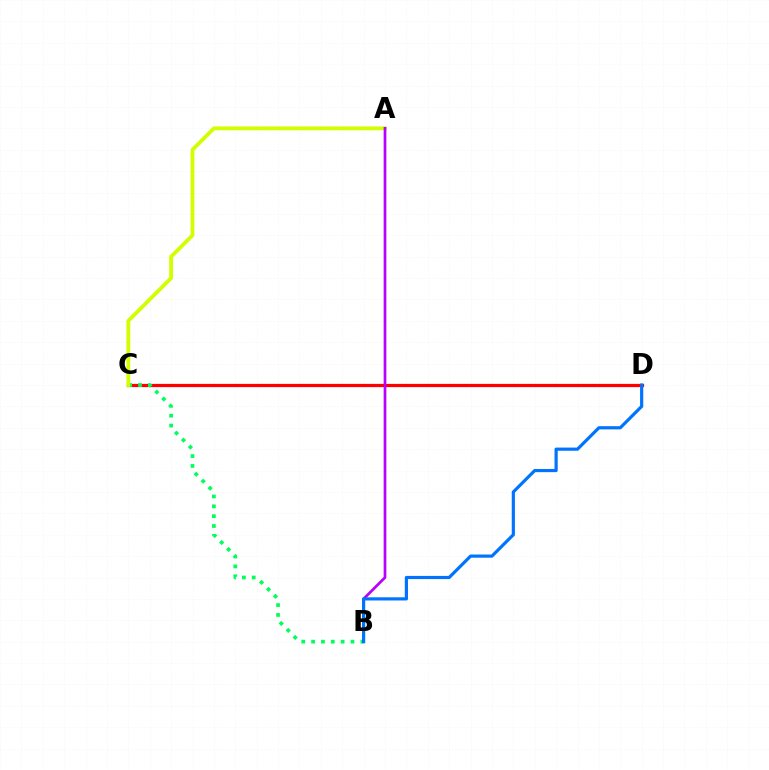{('C', 'D'): [{'color': '#ff0000', 'line_style': 'solid', 'thickness': 2.32}], ('B', 'C'): [{'color': '#00ff5c', 'line_style': 'dotted', 'thickness': 2.68}], ('A', 'C'): [{'color': '#d1ff00', 'line_style': 'solid', 'thickness': 2.74}], ('A', 'B'): [{'color': '#b900ff', 'line_style': 'solid', 'thickness': 1.95}], ('B', 'D'): [{'color': '#0074ff', 'line_style': 'solid', 'thickness': 2.29}]}